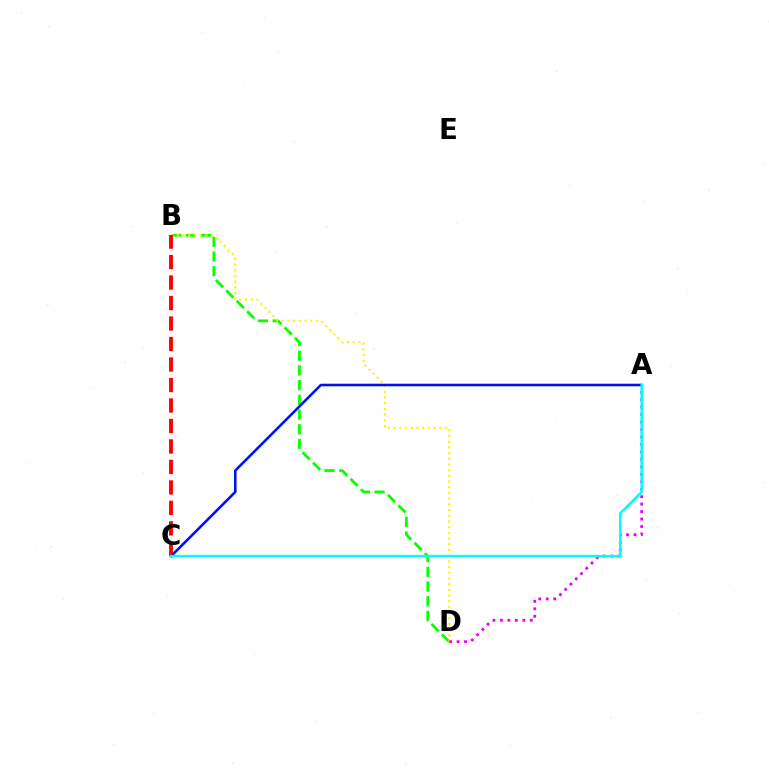{('B', 'D'): [{'color': '#08ff00', 'line_style': 'dashed', 'thickness': 2.0}, {'color': '#fcf500', 'line_style': 'dotted', 'thickness': 1.55}], ('A', 'D'): [{'color': '#ee00ff', 'line_style': 'dotted', 'thickness': 2.03}], ('B', 'C'): [{'color': '#ff0000', 'line_style': 'dashed', 'thickness': 2.78}], ('A', 'C'): [{'color': '#0010ff', 'line_style': 'solid', 'thickness': 1.85}, {'color': '#00fff6', 'line_style': 'solid', 'thickness': 1.82}]}